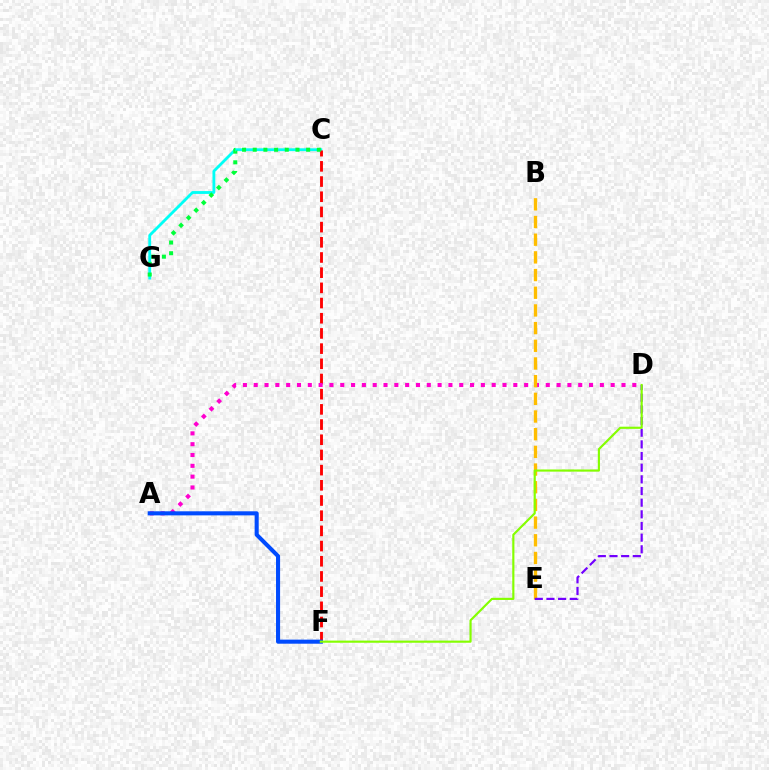{('C', 'G'): [{'color': '#00fff6', 'line_style': 'solid', 'thickness': 2.03}, {'color': '#00ff39', 'line_style': 'dotted', 'thickness': 2.9}], ('C', 'F'): [{'color': '#ff0000', 'line_style': 'dashed', 'thickness': 2.06}], ('A', 'D'): [{'color': '#ff00cf', 'line_style': 'dotted', 'thickness': 2.94}], ('A', 'F'): [{'color': '#004bff', 'line_style': 'solid', 'thickness': 2.93}], ('B', 'E'): [{'color': '#ffbd00', 'line_style': 'dashed', 'thickness': 2.4}], ('D', 'E'): [{'color': '#7200ff', 'line_style': 'dashed', 'thickness': 1.58}], ('D', 'F'): [{'color': '#84ff00', 'line_style': 'solid', 'thickness': 1.55}]}